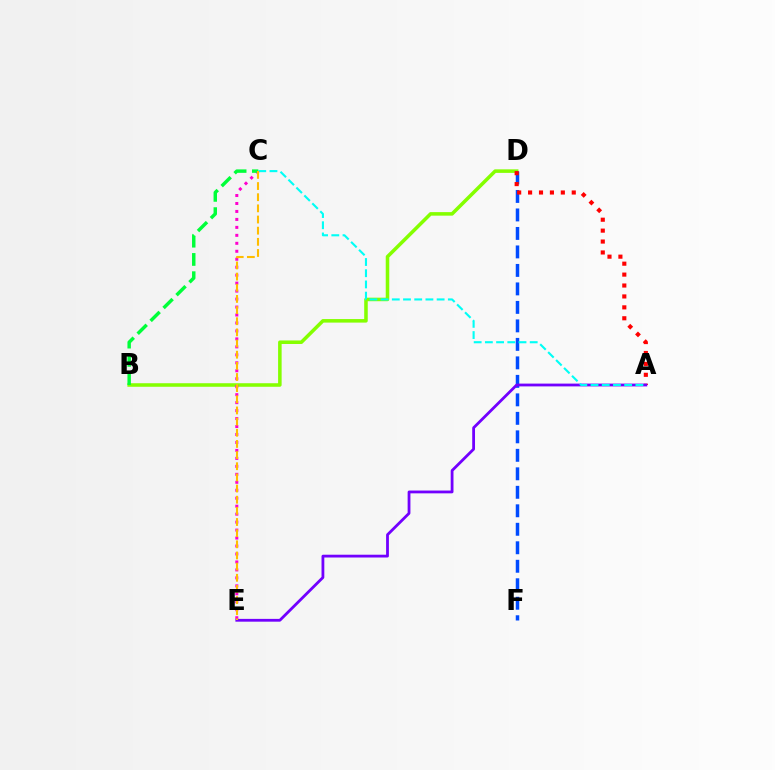{('B', 'D'): [{'color': '#84ff00', 'line_style': 'solid', 'thickness': 2.55}], ('C', 'E'): [{'color': '#ff00cf', 'line_style': 'dotted', 'thickness': 2.16}, {'color': '#ffbd00', 'line_style': 'dashed', 'thickness': 1.52}], ('D', 'F'): [{'color': '#004bff', 'line_style': 'dashed', 'thickness': 2.51}], ('A', 'D'): [{'color': '#ff0000', 'line_style': 'dotted', 'thickness': 2.97}], ('B', 'C'): [{'color': '#00ff39', 'line_style': 'dashed', 'thickness': 2.48}], ('A', 'E'): [{'color': '#7200ff', 'line_style': 'solid', 'thickness': 2.01}], ('A', 'C'): [{'color': '#00fff6', 'line_style': 'dashed', 'thickness': 1.52}]}